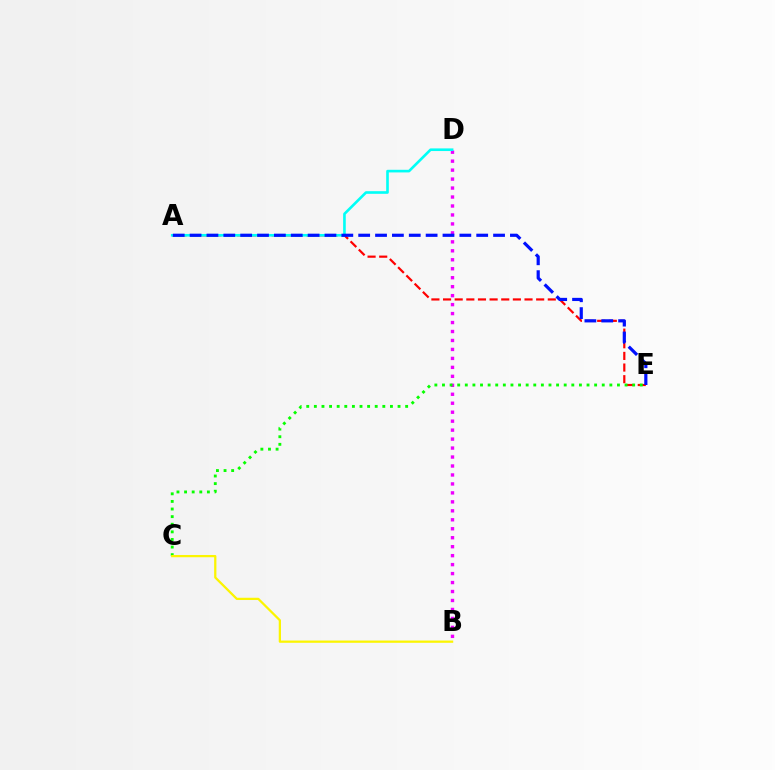{('B', 'D'): [{'color': '#ee00ff', 'line_style': 'dotted', 'thickness': 2.44}], ('A', 'E'): [{'color': '#ff0000', 'line_style': 'dashed', 'thickness': 1.58}, {'color': '#0010ff', 'line_style': 'dashed', 'thickness': 2.29}], ('C', 'E'): [{'color': '#08ff00', 'line_style': 'dotted', 'thickness': 2.07}], ('A', 'D'): [{'color': '#00fff6', 'line_style': 'solid', 'thickness': 1.89}], ('B', 'C'): [{'color': '#fcf500', 'line_style': 'solid', 'thickness': 1.62}]}